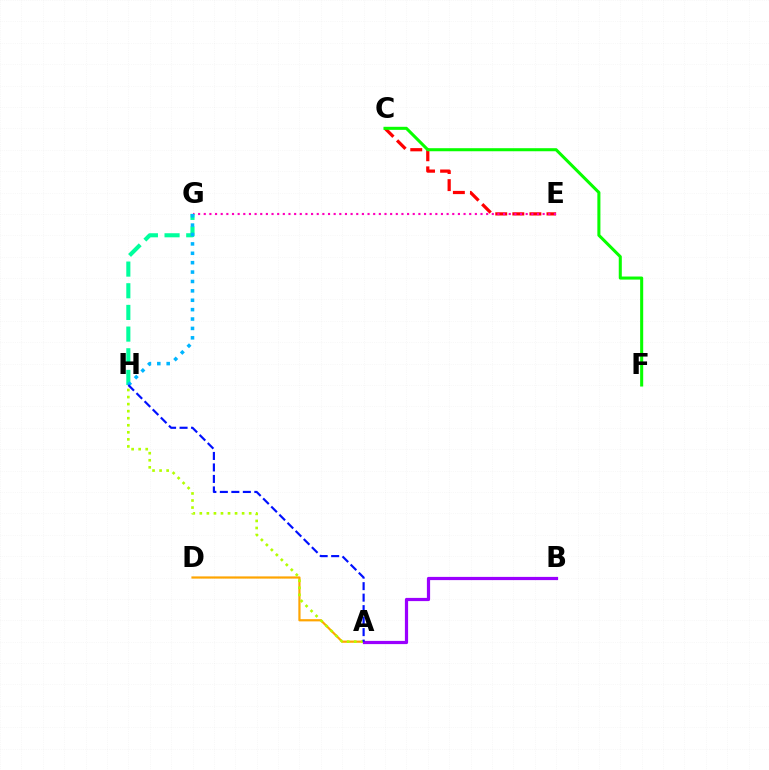{('C', 'E'): [{'color': '#ff0000', 'line_style': 'dashed', 'thickness': 2.32}], ('C', 'F'): [{'color': '#08ff00', 'line_style': 'solid', 'thickness': 2.2}], ('E', 'G'): [{'color': '#ff00bd', 'line_style': 'dotted', 'thickness': 1.53}], ('A', 'D'): [{'color': '#ffa500', 'line_style': 'solid', 'thickness': 1.59}], ('A', 'H'): [{'color': '#b3ff00', 'line_style': 'dotted', 'thickness': 1.92}, {'color': '#0010ff', 'line_style': 'dashed', 'thickness': 1.56}], ('G', 'H'): [{'color': '#00ff9d', 'line_style': 'dashed', 'thickness': 2.94}, {'color': '#00b5ff', 'line_style': 'dotted', 'thickness': 2.55}], ('A', 'B'): [{'color': '#9b00ff', 'line_style': 'solid', 'thickness': 2.31}]}